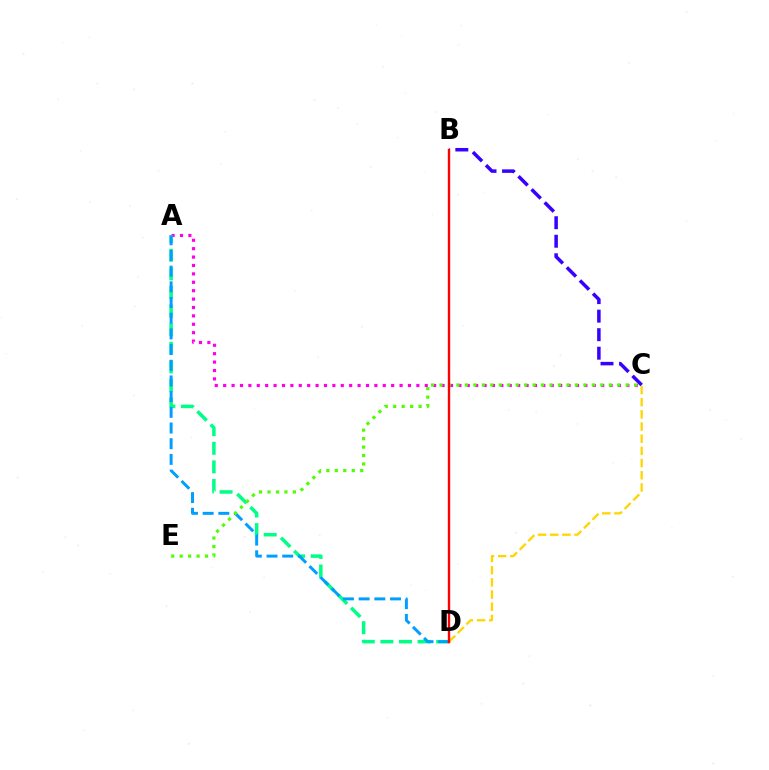{('A', 'C'): [{'color': '#ff00ed', 'line_style': 'dotted', 'thickness': 2.28}], ('A', 'D'): [{'color': '#00ff86', 'line_style': 'dashed', 'thickness': 2.53}, {'color': '#009eff', 'line_style': 'dashed', 'thickness': 2.13}], ('C', 'D'): [{'color': '#ffd500', 'line_style': 'dashed', 'thickness': 1.65}], ('B', 'C'): [{'color': '#3700ff', 'line_style': 'dashed', 'thickness': 2.52}], ('C', 'E'): [{'color': '#4fff00', 'line_style': 'dotted', 'thickness': 2.3}], ('B', 'D'): [{'color': '#ff0000', 'line_style': 'solid', 'thickness': 1.71}]}